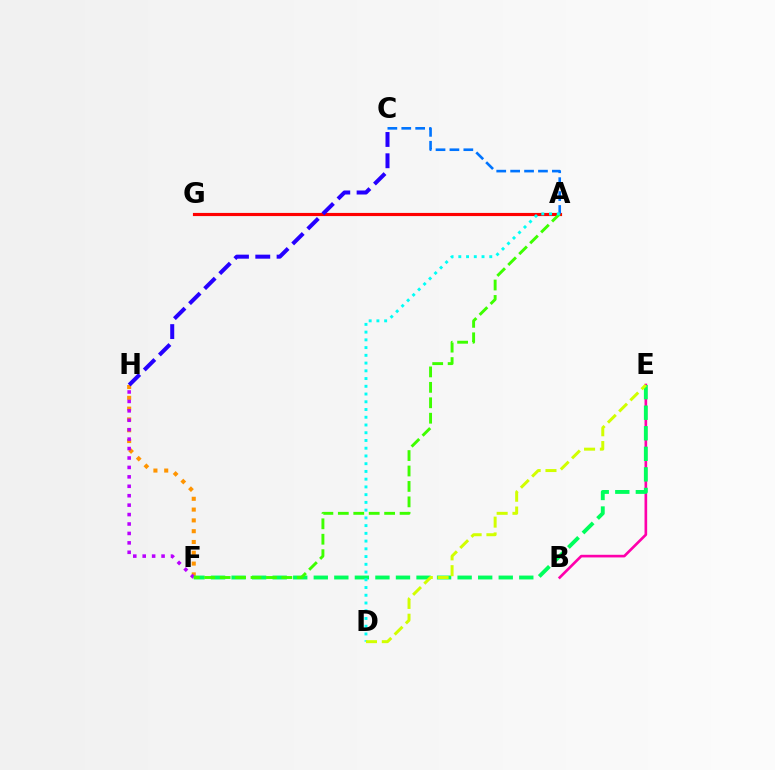{('F', 'H'): [{'color': '#ff9400', 'line_style': 'dotted', 'thickness': 2.93}, {'color': '#b900ff', 'line_style': 'dotted', 'thickness': 2.56}], ('A', 'G'): [{'color': '#ff0000', 'line_style': 'solid', 'thickness': 2.27}], ('B', 'E'): [{'color': '#ff00ac', 'line_style': 'solid', 'thickness': 1.9}], ('E', 'F'): [{'color': '#00ff5c', 'line_style': 'dashed', 'thickness': 2.79}], ('A', 'C'): [{'color': '#0074ff', 'line_style': 'dashed', 'thickness': 1.89}], ('A', 'F'): [{'color': '#3dff00', 'line_style': 'dashed', 'thickness': 2.1}], ('C', 'H'): [{'color': '#2500ff', 'line_style': 'dashed', 'thickness': 2.89}], ('A', 'D'): [{'color': '#00fff6', 'line_style': 'dotted', 'thickness': 2.1}], ('D', 'E'): [{'color': '#d1ff00', 'line_style': 'dashed', 'thickness': 2.15}]}